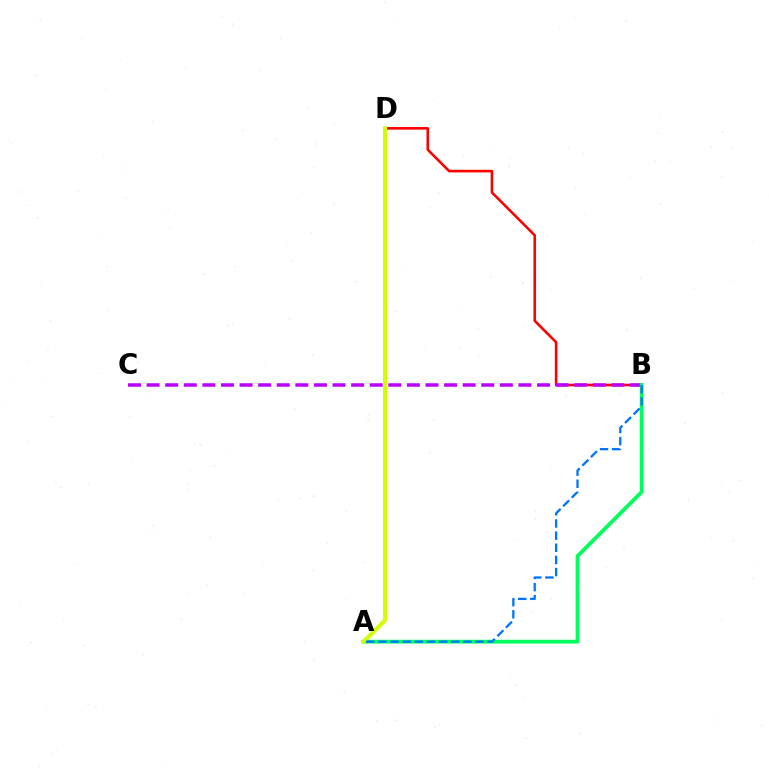{('B', 'D'): [{'color': '#ff0000', 'line_style': 'solid', 'thickness': 1.87}], ('B', 'C'): [{'color': '#b900ff', 'line_style': 'dashed', 'thickness': 2.53}], ('A', 'B'): [{'color': '#00ff5c', 'line_style': 'solid', 'thickness': 2.74}, {'color': '#0074ff', 'line_style': 'dashed', 'thickness': 1.65}], ('A', 'D'): [{'color': '#d1ff00', 'line_style': 'solid', 'thickness': 2.91}]}